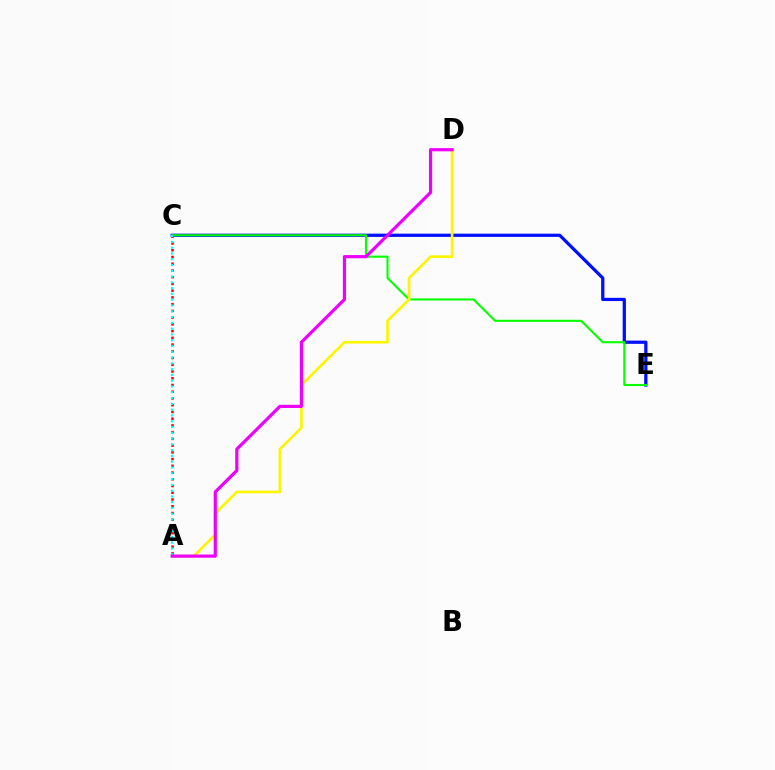{('C', 'E'): [{'color': '#0010ff', 'line_style': 'solid', 'thickness': 2.33}, {'color': '#08ff00', 'line_style': 'solid', 'thickness': 1.51}], ('A', 'D'): [{'color': '#fcf500', 'line_style': 'solid', 'thickness': 1.9}, {'color': '#ee00ff', 'line_style': 'solid', 'thickness': 2.3}], ('A', 'C'): [{'color': '#ff0000', 'line_style': 'dotted', 'thickness': 1.83}, {'color': '#00fff6', 'line_style': 'dotted', 'thickness': 1.57}]}